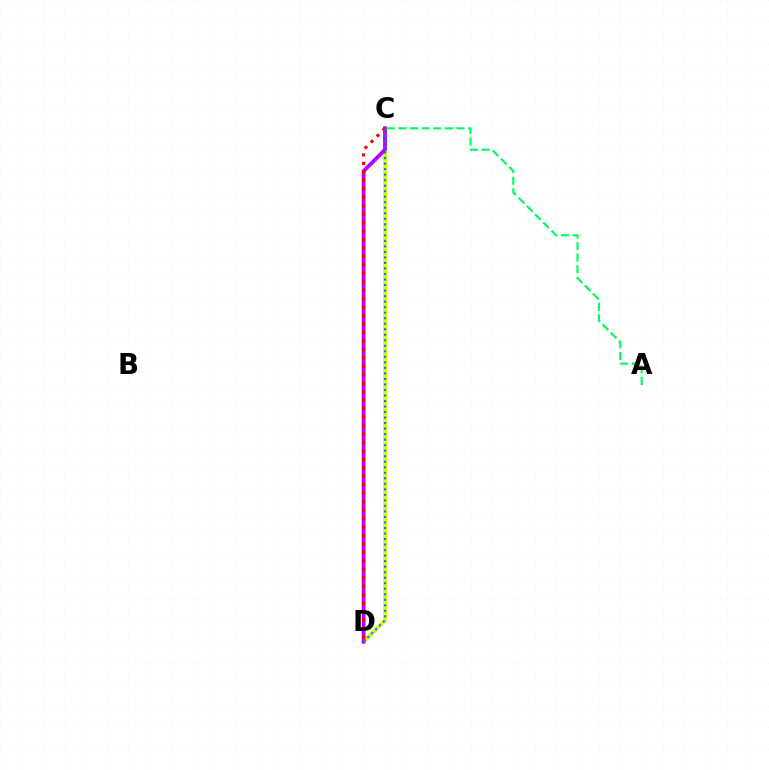{('C', 'D'): [{'color': '#d1ff00', 'line_style': 'solid', 'thickness': 2.75}, {'color': '#b900ff', 'line_style': 'solid', 'thickness': 2.73}, {'color': '#ff0000', 'line_style': 'dotted', 'thickness': 2.3}, {'color': '#0074ff', 'line_style': 'dotted', 'thickness': 1.5}], ('A', 'C'): [{'color': '#00ff5c', 'line_style': 'dashed', 'thickness': 1.58}]}